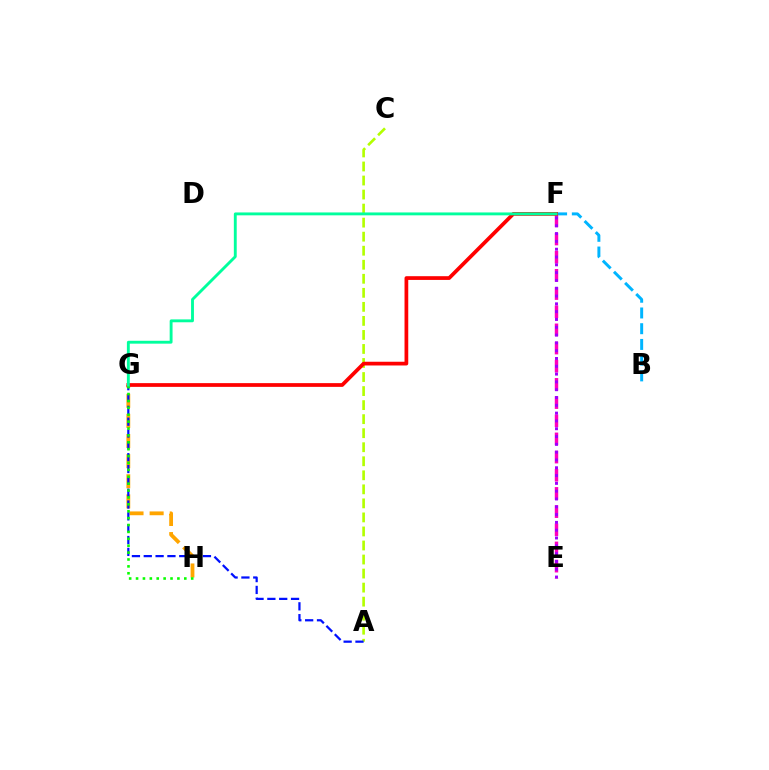{('G', 'H'): [{'color': '#ffa500', 'line_style': 'dashed', 'thickness': 2.73}, {'color': '#08ff00', 'line_style': 'dotted', 'thickness': 1.87}], ('B', 'F'): [{'color': '#00b5ff', 'line_style': 'dashed', 'thickness': 2.14}], ('E', 'F'): [{'color': '#ff00bd', 'line_style': 'dashed', 'thickness': 2.47}, {'color': '#9b00ff', 'line_style': 'dotted', 'thickness': 2.12}], ('A', 'C'): [{'color': '#b3ff00', 'line_style': 'dashed', 'thickness': 1.91}], ('F', 'G'): [{'color': '#ff0000', 'line_style': 'solid', 'thickness': 2.69}, {'color': '#00ff9d', 'line_style': 'solid', 'thickness': 2.07}], ('A', 'G'): [{'color': '#0010ff', 'line_style': 'dashed', 'thickness': 1.61}]}